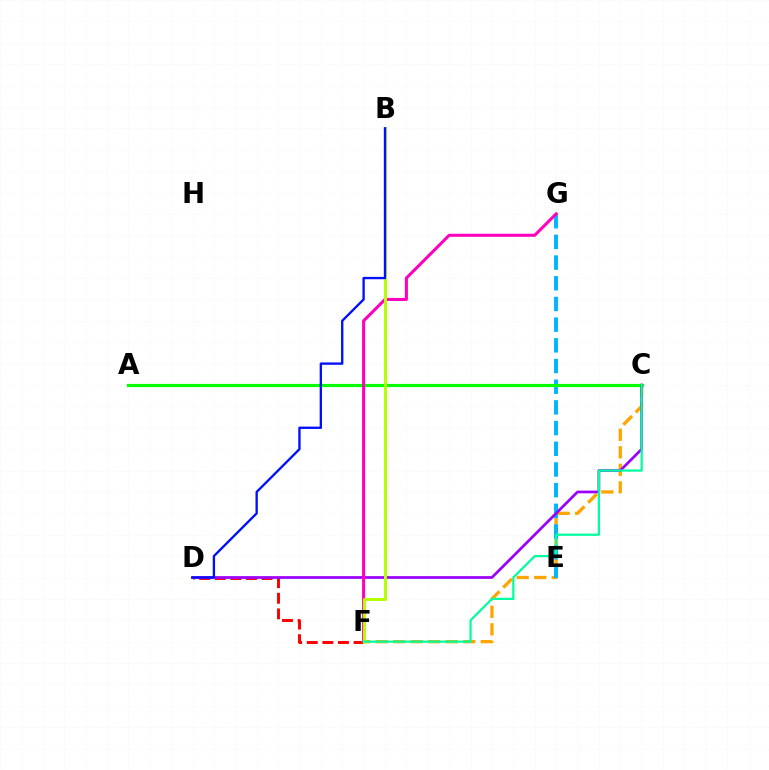{('C', 'F'): [{'color': '#ffa500', 'line_style': 'dashed', 'thickness': 2.38}, {'color': '#00ff9d', 'line_style': 'solid', 'thickness': 1.61}], ('E', 'G'): [{'color': '#00b5ff', 'line_style': 'dashed', 'thickness': 2.81}], ('A', 'C'): [{'color': '#08ff00', 'line_style': 'solid', 'thickness': 2.28}], ('D', 'F'): [{'color': '#ff0000', 'line_style': 'dashed', 'thickness': 2.12}], ('C', 'D'): [{'color': '#9b00ff', 'line_style': 'solid', 'thickness': 1.96}], ('F', 'G'): [{'color': '#ff00bd', 'line_style': 'solid', 'thickness': 2.19}], ('B', 'F'): [{'color': '#b3ff00', 'line_style': 'solid', 'thickness': 2.12}], ('B', 'D'): [{'color': '#0010ff', 'line_style': 'solid', 'thickness': 1.69}]}